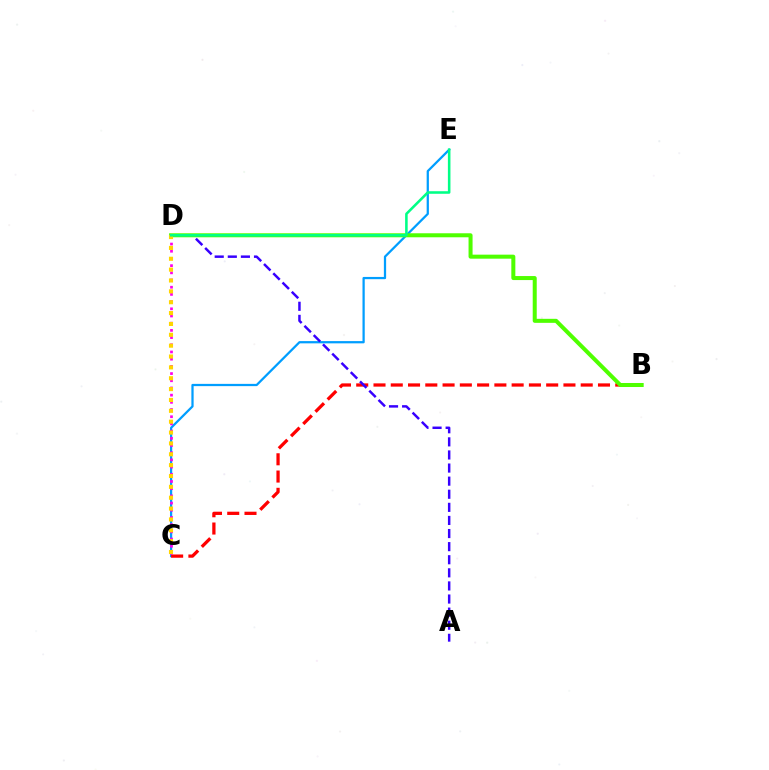{('C', 'E'): [{'color': '#009eff', 'line_style': 'solid', 'thickness': 1.62}], ('B', 'C'): [{'color': '#ff0000', 'line_style': 'dashed', 'thickness': 2.35}], ('A', 'D'): [{'color': '#3700ff', 'line_style': 'dashed', 'thickness': 1.78}], ('B', 'D'): [{'color': '#4fff00', 'line_style': 'solid', 'thickness': 2.89}], ('C', 'D'): [{'color': '#ff00ed', 'line_style': 'dotted', 'thickness': 1.95}, {'color': '#ffd500', 'line_style': 'dotted', 'thickness': 2.95}], ('D', 'E'): [{'color': '#00ff86', 'line_style': 'solid', 'thickness': 1.85}]}